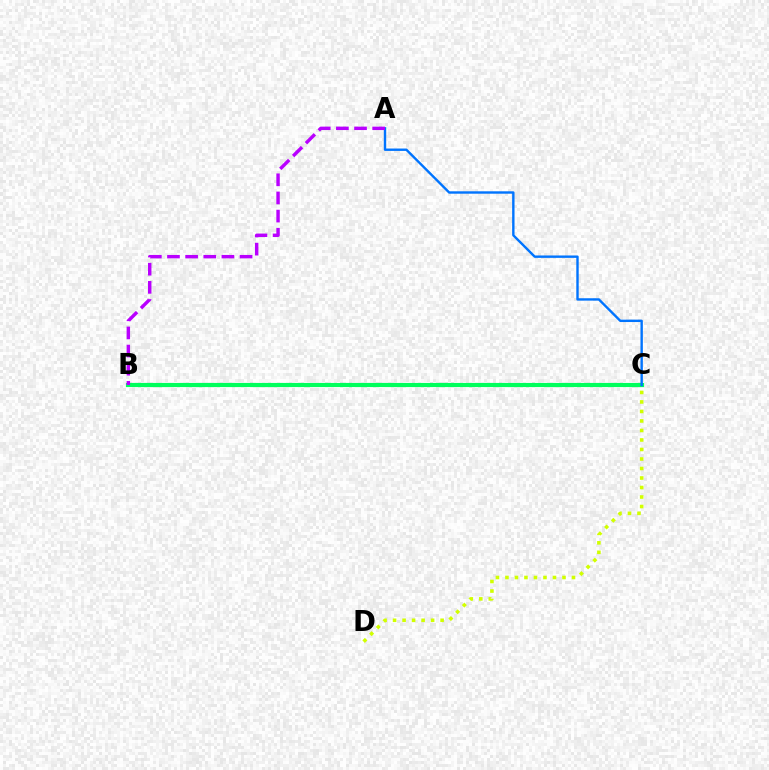{('B', 'C'): [{'color': '#ff0000', 'line_style': 'solid', 'thickness': 2.12}, {'color': '#00ff5c', 'line_style': 'solid', 'thickness': 2.98}], ('A', 'C'): [{'color': '#0074ff', 'line_style': 'solid', 'thickness': 1.72}], ('C', 'D'): [{'color': '#d1ff00', 'line_style': 'dotted', 'thickness': 2.58}], ('A', 'B'): [{'color': '#b900ff', 'line_style': 'dashed', 'thickness': 2.46}]}